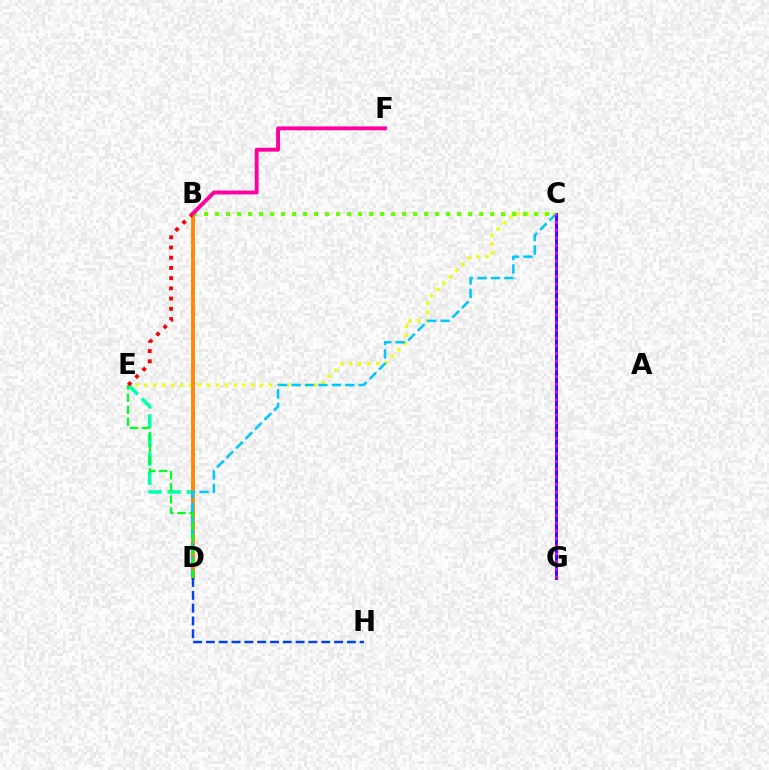{('D', 'E'): [{'color': '#00ffaf', 'line_style': 'dashed', 'thickness': 2.59}, {'color': '#00ff27', 'line_style': 'dashed', 'thickness': 1.64}], ('C', 'G'): [{'color': '#4f00ff', 'line_style': 'solid', 'thickness': 2.17}, {'color': '#d600ff', 'line_style': 'dotted', 'thickness': 2.09}], ('C', 'E'): [{'color': '#eeff00', 'line_style': 'dotted', 'thickness': 2.42}], ('B', 'D'): [{'color': '#ff8800', 'line_style': 'solid', 'thickness': 2.79}], ('C', 'D'): [{'color': '#00c7ff', 'line_style': 'dashed', 'thickness': 1.83}], ('B', 'C'): [{'color': '#66ff00', 'line_style': 'dotted', 'thickness': 2.99}], ('B', 'E'): [{'color': '#ff0000', 'line_style': 'dotted', 'thickness': 2.78}], ('D', 'H'): [{'color': '#003fff', 'line_style': 'dashed', 'thickness': 1.74}], ('B', 'F'): [{'color': '#ff00a0', 'line_style': 'solid', 'thickness': 2.79}]}